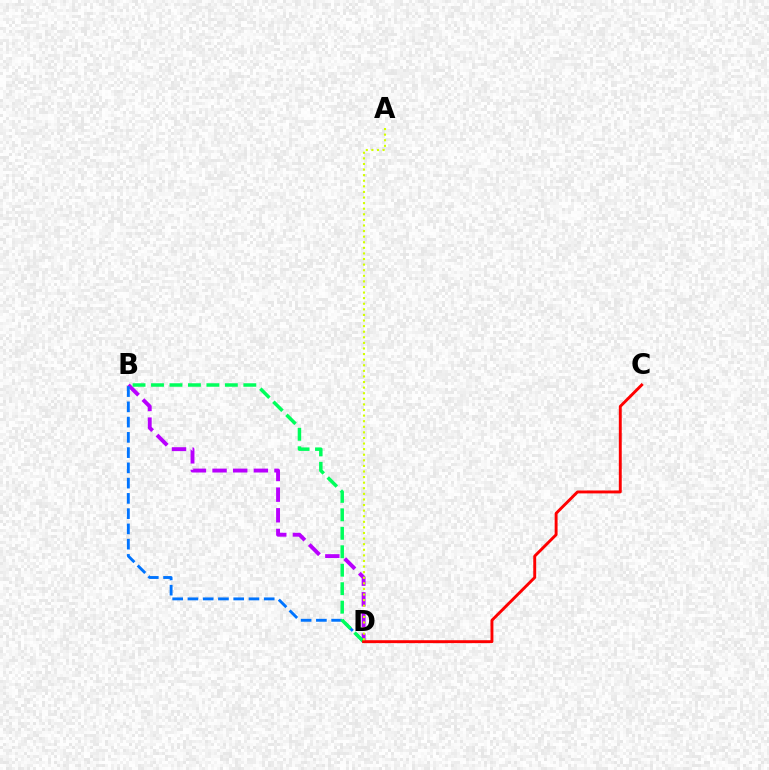{('B', 'D'): [{'color': '#b900ff', 'line_style': 'dashed', 'thickness': 2.8}, {'color': '#0074ff', 'line_style': 'dashed', 'thickness': 2.07}, {'color': '#00ff5c', 'line_style': 'dashed', 'thickness': 2.51}], ('C', 'D'): [{'color': '#ff0000', 'line_style': 'solid', 'thickness': 2.1}], ('A', 'D'): [{'color': '#d1ff00', 'line_style': 'dotted', 'thickness': 1.52}]}